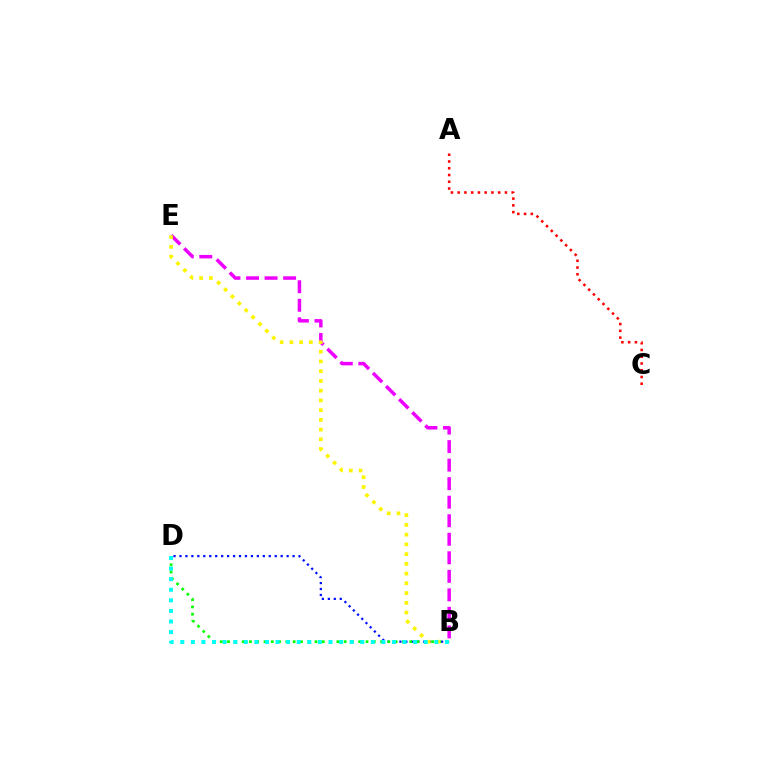{('B', 'D'): [{'color': '#0010ff', 'line_style': 'dotted', 'thickness': 1.62}, {'color': '#08ff00', 'line_style': 'dotted', 'thickness': 1.98}, {'color': '#00fff6', 'line_style': 'dotted', 'thickness': 2.88}], ('A', 'C'): [{'color': '#ff0000', 'line_style': 'dotted', 'thickness': 1.83}], ('B', 'E'): [{'color': '#ee00ff', 'line_style': 'dashed', 'thickness': 2.52}, {'color': '#fcf500', 'line_style': 'dotted', 'thickness': 2.65}]}